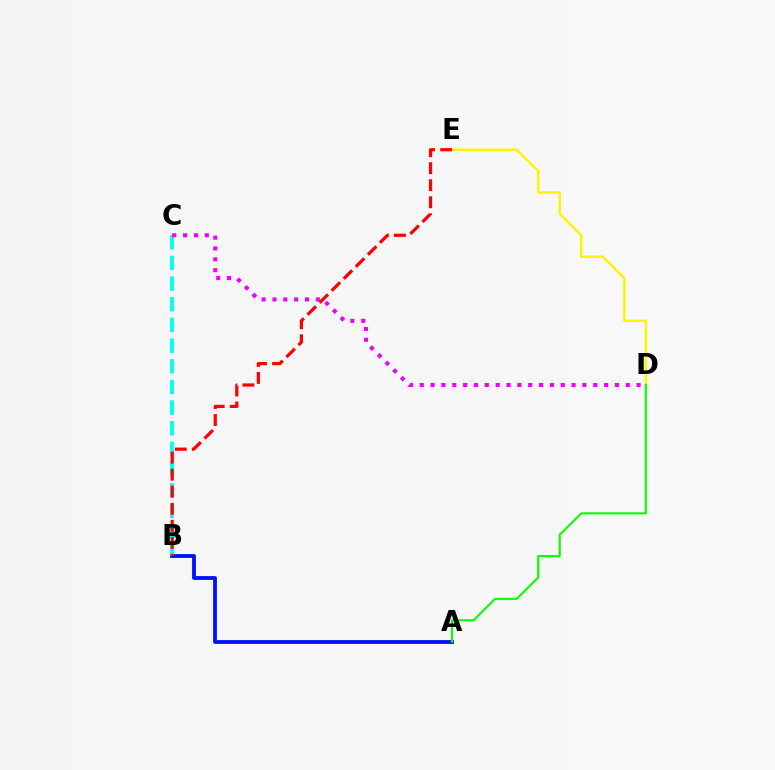{('A', 'B'): [{'color': '#0010ff', 'line_style': 'solid', 'thickness': 2.74}], ('B', 'C'): [{'color': '#00fff6', 'line_style': 'dashed', 'thickness': 2.81}], ('C', 'D'): [{'color': '#ee00ff', 'line_style': 'dotted', 'thickness': 2.95}], ('D', 'E'): [{'color': '#fcf500', 'line_style': 'solid', 'thickness': 1.77}], ('A', 'D'): [{'color': '#08ff00', 'line_style': 'solid', 'thickness': 1.53}], ('B', 'E'): [{'color': '#ff0000', 'line_style': 'dashed', 'thickness': 2.31}]}